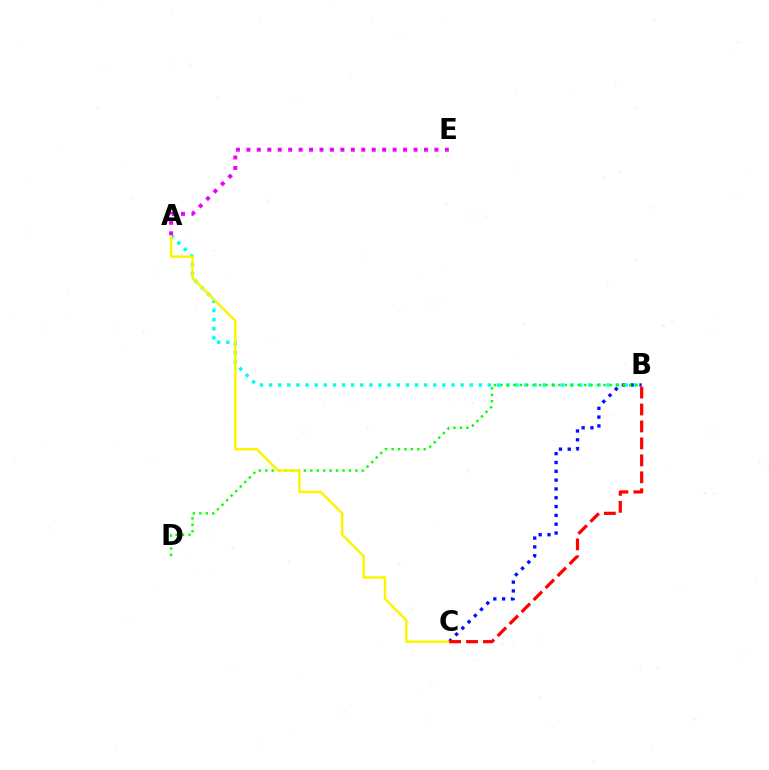{('B', 'C'): [{'color': '#0010ff', 'line_style': 'dotted', 'thickness': 2.4}, {'color': '#ff0000', 'line_style': 'dashed', 'thickness': 2.3}], ('A', 'B'): [{'color': '#00fff6', 'line_style': 'dotted', 'thickness': 2.48}], ('B', 'D'): [{'color': '#08ff00', 'line_style': 'dotted', 'thickness': 1.75}], ('A', 'C'): [{'color': '#fcf500', 'line_style': 'solid', 'thickness': 1.8}], ('A', 'E'): [{'color': '#ee00ff', 'line_style': 'dotted', 'thickness': 2.84}]}